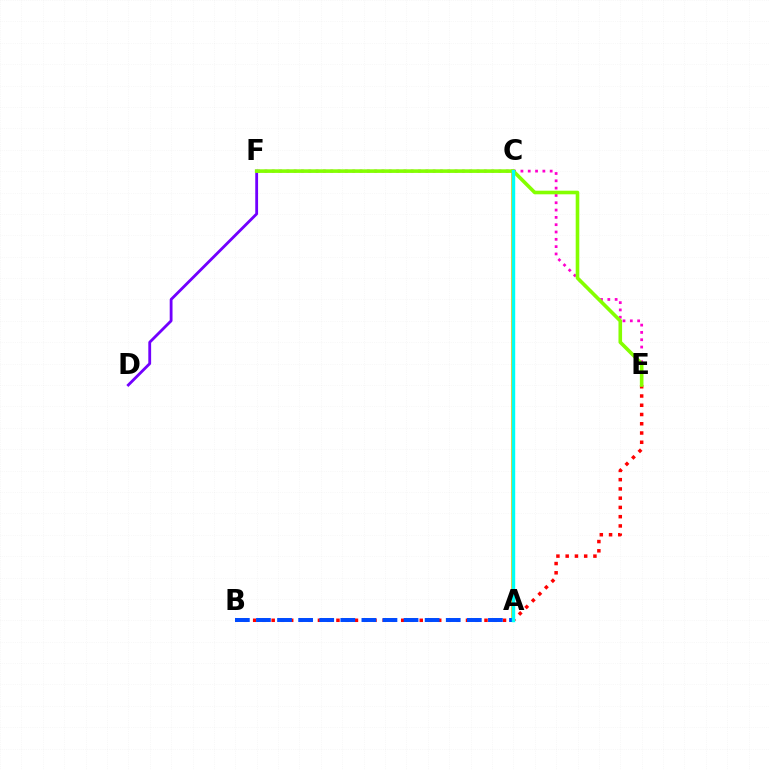{('B', 'E'): [{'color': '#ff0000', 'line_style': 'dotted', 'thickness': 2.51}], ('A', 'C'): [{'color': '#00ff39', 'line_style': 'dotted', 'thickness': 1.86}, {'color': '#ffbd00', 'line_style': 'solid', 'thickness': 2.63}, {'color': '#00fff6', 'line_style': 'solid', 'thickness': 2.47}], ('D', 'F'): [{'color': '#7200ff', 'line_style': 'solid', 'thickness': 2.03}], ('E', 'F'): [{'color': '#ff00cf', 'line_style': 'dotted', 'thickness': 1.99}, {'color': '#84ff00', 'line_style': 'solid', 'thickness': 2.6}], ('A', 'B'): [{'color': '#004bff', 'line_style': 'dashed', 'thickness': 2.86}]}